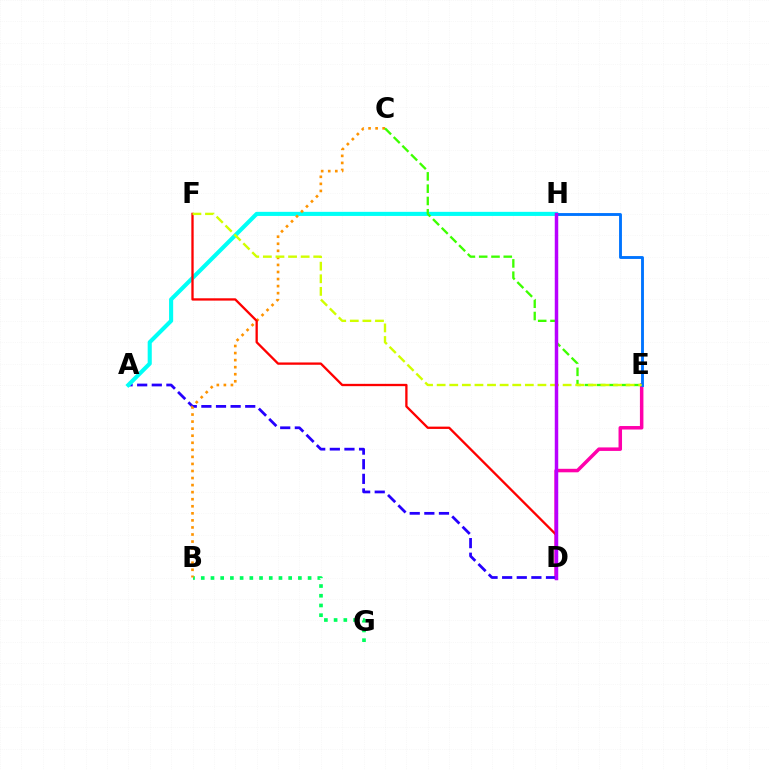{('D', 'E'): [{'color': '#ff00ac', 'line_style': 'solid', 'thickness': 2.52}], ('A', 'D'): [{'color': '#2500ff', 'line_style': 'dashed', 'thickness': 1.99}], ('B', 'G'): [{'color': '#00ff5c', 'line_style': 'dotted', 'thickness': 2.64}], ('A', 'H'): [{'color': '#00fff6', 'line_style': 'solid', 'thickness': 2.96}], ('B', 'C'): [{'color': '#ff9400', 'line_style': 'dotted', 'thickness': 1.92}], ('D', 'F'): [{'color': '#ff0000', 'line_style': 'solid', 'thickness': 1.66}], ('C', 'E'): [{'color': '#3dff00', 'line_style': 'dashed', 'thickness': 1.67}], ('E', 'H'): [{'color': '#0074ff', 'line_style': 'solid', 'thickness': 2.07}], ('E', 'F'): [{'color': '#d1ff00', 'line_style': 'dashed', 'thickness': 1.71}], ('D', 'H'): [{'color': '#b900ff', 'line_style': 'solid', 'thickness': 2.5}]}